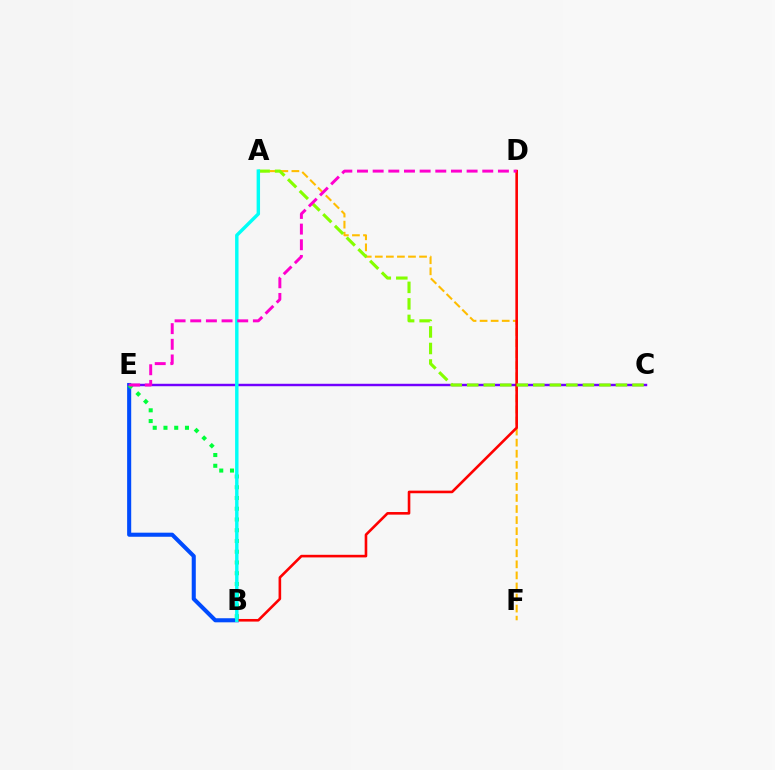{('A', 'F'): [{'color': '#ffbd00', 'line_style': 'dashed', 'thickness': 1.5}], ('B', 'E'): [{'color': '#004bff', 'line_style': 'solid', 'thickness': 2.93}, {'color': '#00ff39', 'line_style': 'dotted', 'thickness': 2.92}], ('C', 'E'): [{'color': '#7200ff', 'line_style': 'solid', 'thickness': 1.76}], ('B', 'D'): [{'color': '#ff0000', 'line_style': 'solid', 'thickness': 1.88}], ('A', 'C'): [{'color': '#84ff00', 'line_style': 'dashed', 'thickness': 2.25}], ('A', 'B'): [{'color': '#00fff6', 'line_style': 'solid', 'thickness': 2.47}], ('D', 'E'): [{'color': '#ff00cf', 'line_style': 'dashed', 'thickness': 2.13}]}